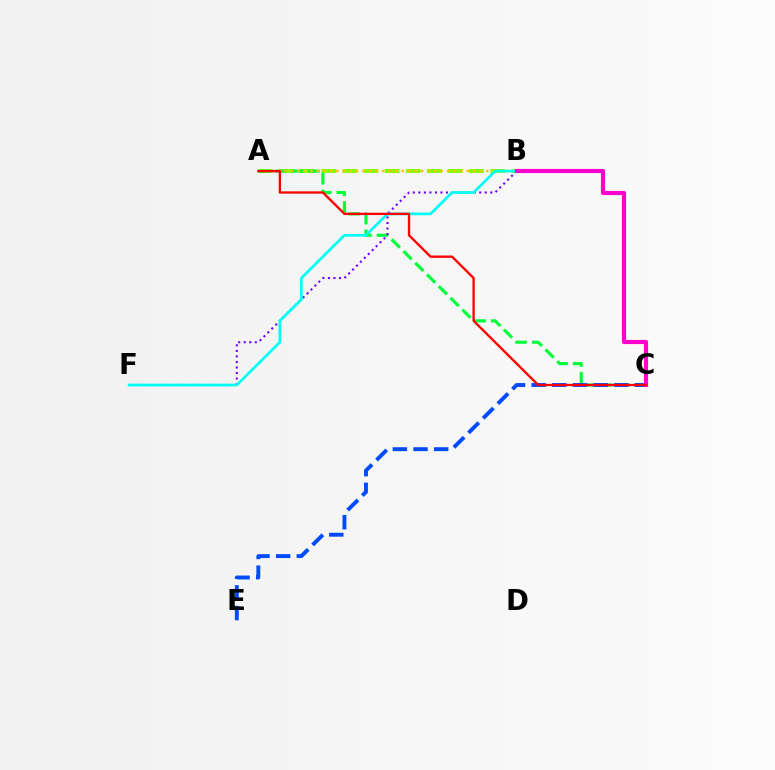{('A', 'B'): [{'color': '#84ff00', 'line_style': 'dashed', 'thickness': 2.87}, {'color': '#ffbd00', 'line_style': 'dotted', 'thickness': 1.77}], ('A', 'C'): [{'color': '#00ff39', 'line_style': 'dashed', 'thickness': 2.26}, {'color': '#ff0000', 'line_style': 'solid', 'thickness': 1.67}], ('B', 'F'): [{'color': '#7200ff', 'line_style': 'dotted', 'thickness': 1.5}, {'color': '#00fff6', 'line_style': 'solid', 'thickness': 1.94}], ('C', 'E'): [{'color': '#004bff', 'line_style': 'dashed', 'thickness': 2.81}], ('B', 'C'): [{'color': '#ff00cf', 'line_style': 'solid', 'thickness': 2.98}]}